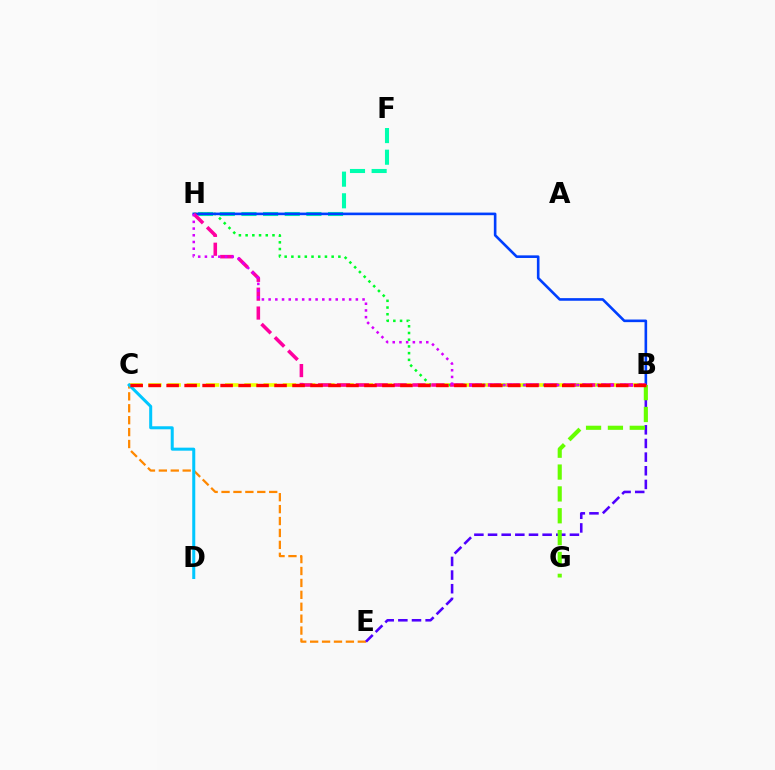{('B', 'C'): [{'color': '#eeff00', 'line_style': 'dashed', 'thickness': 2.61}, {'color': '#ff0000', 'line_style': 'dashed', 'thickness': 2.44}], ('C', 'E'): [{'color': '#ff8800', 'line_style': 'dashed', 'thickness': 1.62}], ('F', 'H'): [{'color': '#00ffaf', 'line_style': 'dashed', 'thickness': 2.94}], ('B', 'E'): [{'color': '#4f00ff', 'line_style': 'dashed', 'thickness': 1.85}], ('B', 'H'): [{'color': '#00ff27', 'line_style': 'dotted', 'thickness': 1.82}, {'color': '#003fff', 'line_style': 'solid', 'thickness': 1.88}, {'color': '#ff00a0', 'line_style': 'dashed', 'thickness': 2.56}, {'color': '#d600ff', 'line_style': 'dotted', 'thickness': 1.82}], ('B', 'G'): [{'color': '#66ff00', 'line_style': 'dashed', 'thickness': 2.97}], ('C', 'D'): [{'color': '#00c7ff', 'line_style': 'solid', 'thickness': 2.18}]}